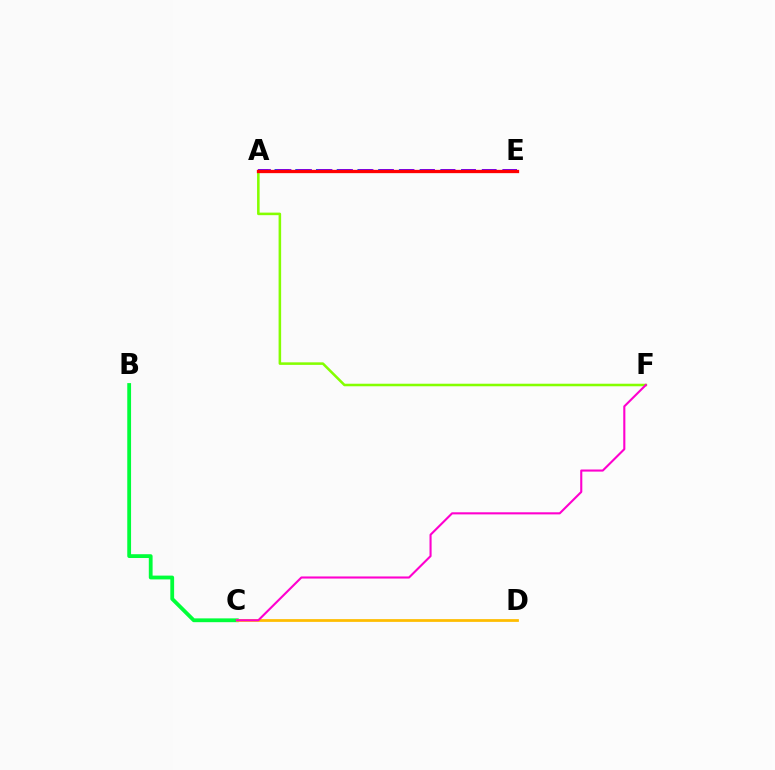{('B', 'C'): [{'color': '#00ff39', 'line_style': 'solid', 'thickness': 2.74}], ('C', 'D'): [{'color': '#ffbd00', 'line_style': 'solid', 'thickness': 1.99}], ('A', 'F'): [{'color': '#84ff00', 'line_style': 'solid', 'thickness': 1.84}], ('C', 'F'): [{'color': '#ff00cf', 'line_style': 'solid', 'thickness': 1.51}], ('A', 'E'): [{'color': '#00fff6', 'line_style': 'dashed', 'thickness': 2.11}, {'color': '#004bff', 'line_style': 'dashed', 'thickness': 2.82}, {'color': '#7200ff', 'line_style': 'dashed', 'thickness': 2.79}, {'color': '#ff0000', 'line_style': 'solid', 'thickness': 2.37}]}